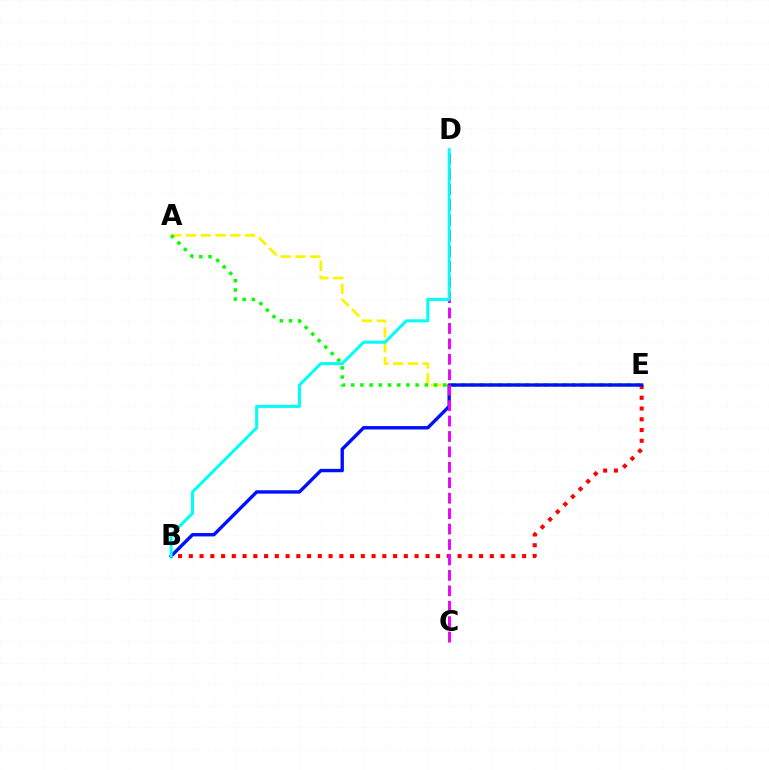{('B', 'E'): [{'color': '#ff0000', 'line_style': 'dotted', 'thickness': 2.92}, {'color': '#0010ff', 'line_style': 'solid', 'thickness': 2.43}], ('A', 'E'): [{'color': '#fcf500', 'line_style': 'dashed', 'thickness': 2.01}, {'color': '#08ff00', 'line_style': 'dotted', 'thickness': 2.5}], ('C', 'D'): [{'color': '#ee00ff', 'line_style': 'dashed', 'thickness': 2.1}], ('B', 'D'): [{'color': '#00fff6', 'line_style': 'solid', 'thickness': 2.19}]}